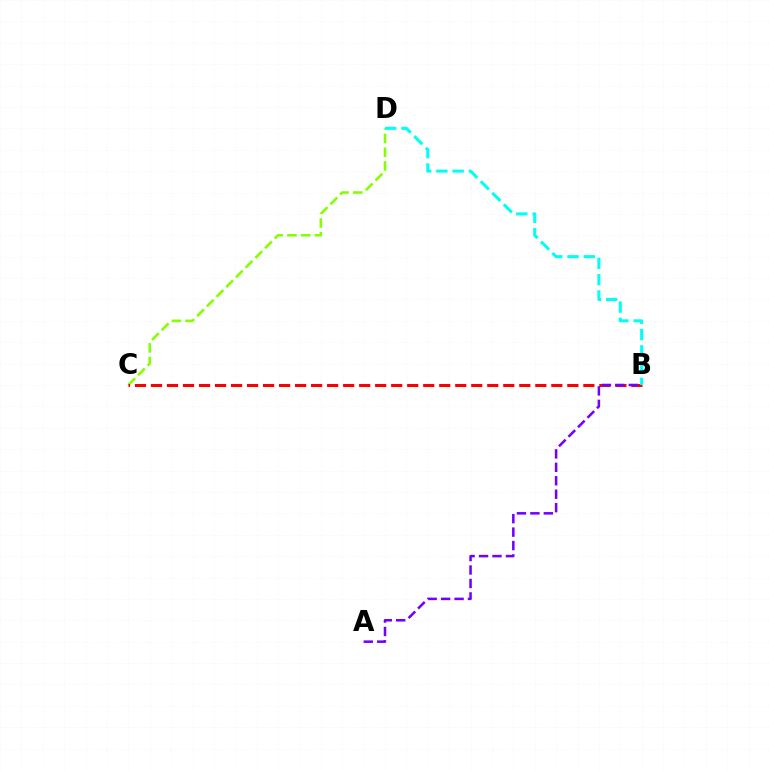{('C', 'D'): [{'color': '#84ff00', 'line_style': 'dashed', 'thickness': 1.87}], ('B', 'C'): [{'color': '#ff0000', 'line_style': 'dashed', 'thickness': 2.18}], ('B', 'D'): [{'color': '#00fff6', 'line_style': 'dashed', 'thickness': 2.21}], ('A', 'B'): [{'color': '#7200ff', 'line_style': 'dashed', 'thickness': 1.83}]}